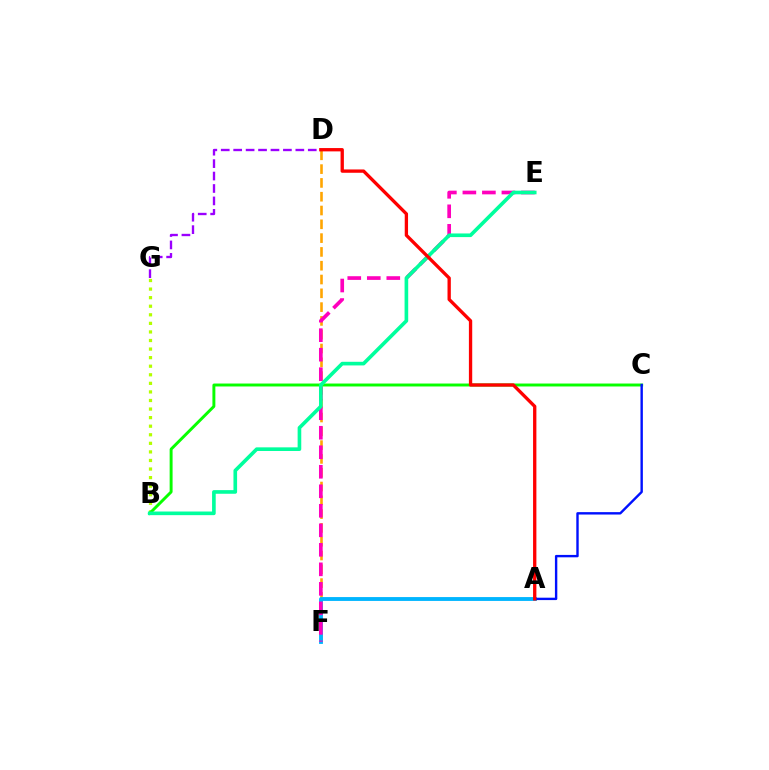{('D', 'F'): [{'color': '#ffa500', 'line_style': 'dashed', 'thickness': 1.87}], ('A', 'F'): [{'color': '#00b5ff', 'line_style': 'solid', 'thickness': 2.77}], ('B', 'G'): [{'color': '#b3ff00', 'line_style': 'dotted', 'thickness': 2.33}], ('B', 'C'): [{'color': '#08ff00', 'line_style': 'solid', 'thickness': 2.11}], ('E', 'F'): [{'color': '#ff00bd', 'line_style': 'dashed', 'thickness': 2.65}], ('B', 'E'): [{'color': '#00ff9d', 'line_style': 'solid', 'thickness': 2.62}], ('D', 'G'): [{'color': '#9b00ff', 'line_style': 'dashed', 'thickness': 1.69}], ('A', 'C'): [{'color': '#0010ff', 'line_style': 'solid', 'thickness': 1.73}], ('A', 'D'): [{'color': '#ff0000', 'line_style': 'solid', 'thickness': 2.39}]}